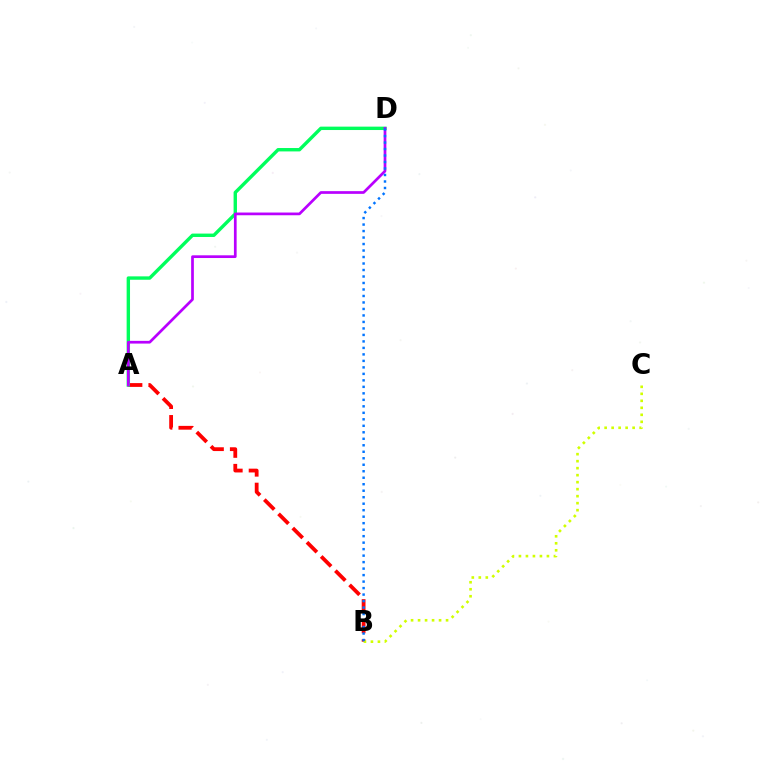{('A', 'B'): [{'color': '#ff0000', 'line_style': 'dashed', 'thickness': 2.73}], ('A', 'D'): [{'color': '#00ff5c', 'line_style': 'solid', 'thickness': 2.44}, {'color': '#b900ff', 'line_style': 'solid', 'thickness': 1.95}], ('B', 'C'): [{'color': '#d1ff00', 'line_style': 'dotted', 'thickness': 1.9}], ('B', 'D'): [{'color': '#0074ff', 'line_style': 'dotted', 'thickness': 1.76}]}